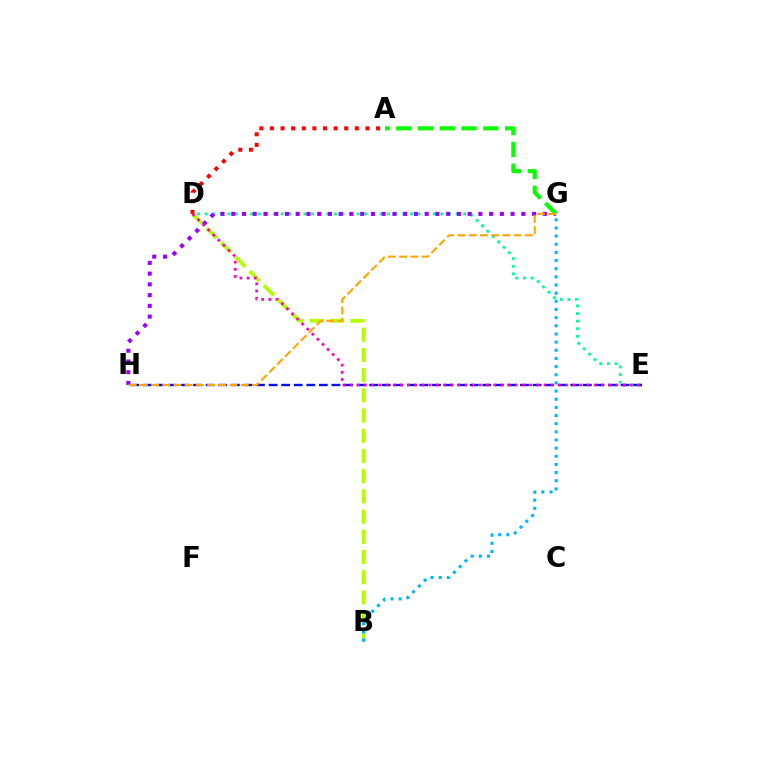{('D', 'E'): [{'color': '#00ff9d', 'line_style': 'dotted', 'thickness': 2.07}, {'color': '#ff00bd', 'line_style': 'dotted', 'thickness': 1.95}], ('B', 'D'): [{'color': '#b3ff00', 'line_style': 'dashed', 'thickness': 2.74}], ('B', 'G'): [{'color': '#00b5ff', 'line_style': 'dotted', 'thickness': 2.22}], ('E', 'H'): [{'color': '#0010ff', 'line_style': 'dashed', 'thickness': 1.71}], ('G', 'H'): [{'color': '#9b00ff', 'line_style': 'dotted', 'thickness': 2.92}, {'color': '#ffa500', 'line_style': 'dashed', 'thickness': 1.52}], ('A', 'G'): [{'color': '#08ff00', 'line_style': 'dashed', 'thickness': 2.96}], ('A', 'D'): [{'color': '#ff0000', 'line_style': 'dotted', 'thickness': 2.88}]}